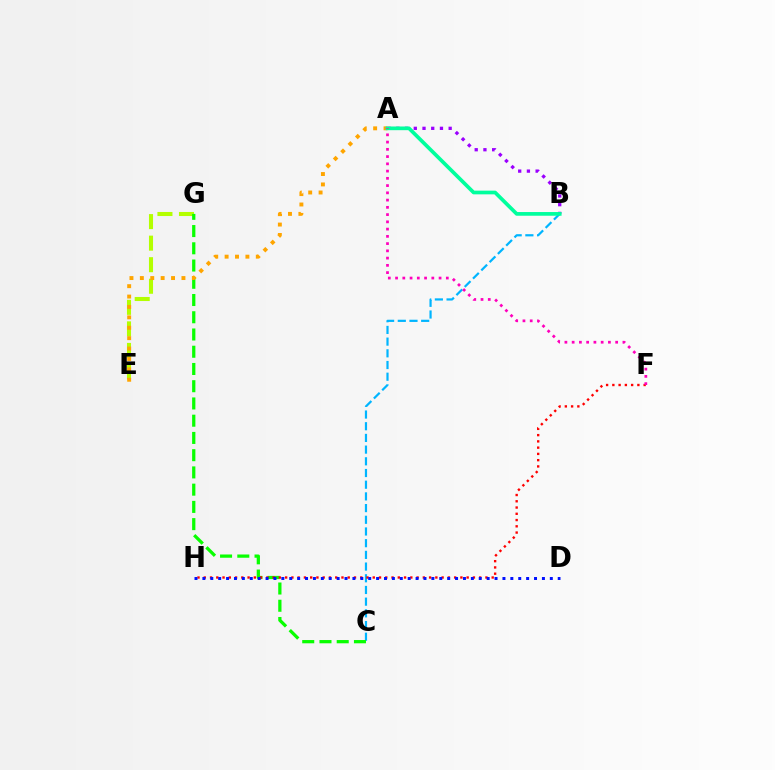{('B', 'C'): [{'color': '#00b5ff', 'line_style': 'dashed', 'thickness': 1.59}], ('E', 'G'): [{'color': '#b3ff00', 'line_style': 'dashed', 'thickness': 2.93}], ('A', 'B'): [{'color': '#9b00ff', 'line_style': 'dotted', 'thickness': 2.37}, {'color': '#00ff9d', 'line_style': 'solid', 'thickness': 2.66}], ('C', 'G'): [{'color': '#08ff00', 'line_style': 'dashed', 'thickness': 2.34}], ('A', 'E'): [{'color': '#ffa500', 'line_style': 'dotted', 'thickness': 2.83}], ('F', 'H'): [{'color': '#ff0000', 'line_style': 'dotted', 'thickness': 1.7}], ('D', 'H'): [{'color': '#0010ff', 'line_style': 'dotted', 'thickness': 2.15}], ('A', 'F'): [{'color': '#ff00bd', 'line_style': 'dotted', 'thickness': 1.97}]}